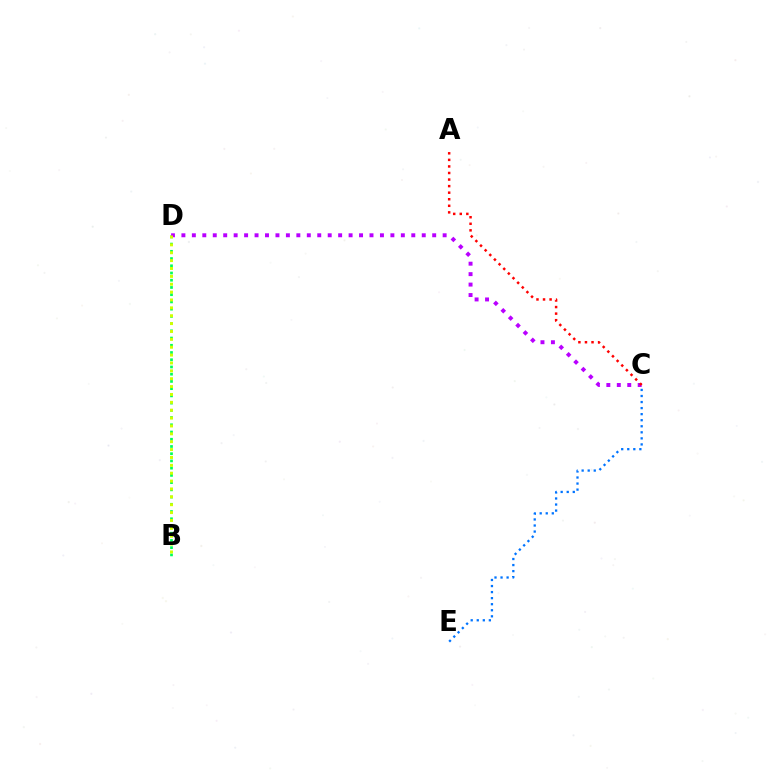{('B', 'D'): [{'color': '#00ff5c', 'line_style': 'dotted', 'thickness': 1.96}, {'color': '#d1ff00', 'line_style': 'dotted', 'thickness': 2.14}], ('C', 'D'): [{'color': '#b900ff', 'line_style': 'dotted', 'thickness': 2.84}], ('C', 'E'): [{'color': '#0074ff', 'line_style': 'dotted', 'thickness': 1.64}], ('A', 'C'): [{'color': '#ff0000', 'line_style': 'dotted', 'thickness': 1.78}]}